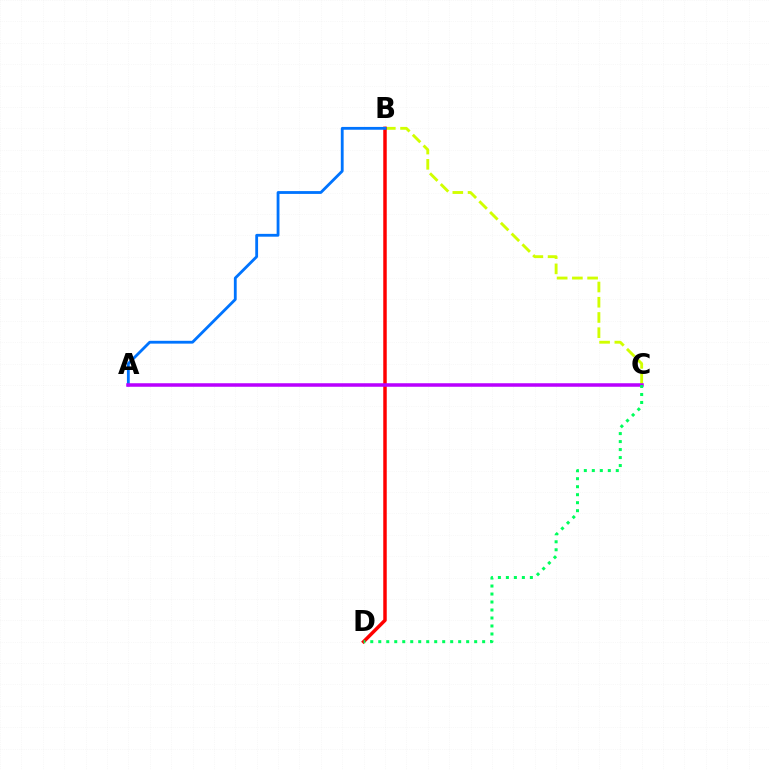{('B', 'C'): [{'color': '#d1ff00', 'line_style': 'dashed', 'thickness': 2.07}], ('B', 'D'): [{'color': '#ff0000', 'line_style': 'solid', 'thickness': 2.5}], ('A', 'B'): [{'color': '#0074ff', 'line_style': 'solid', 'thickness': 2.03}], ('A', 'C'): [{'color': '#b900ff', 'line_style': 'solid', 'thickness': 2.54}], ('C', 'D'): [{'color': '#00ff5c', 'line_style': 'dotted', 'thickness': 2.17}]}